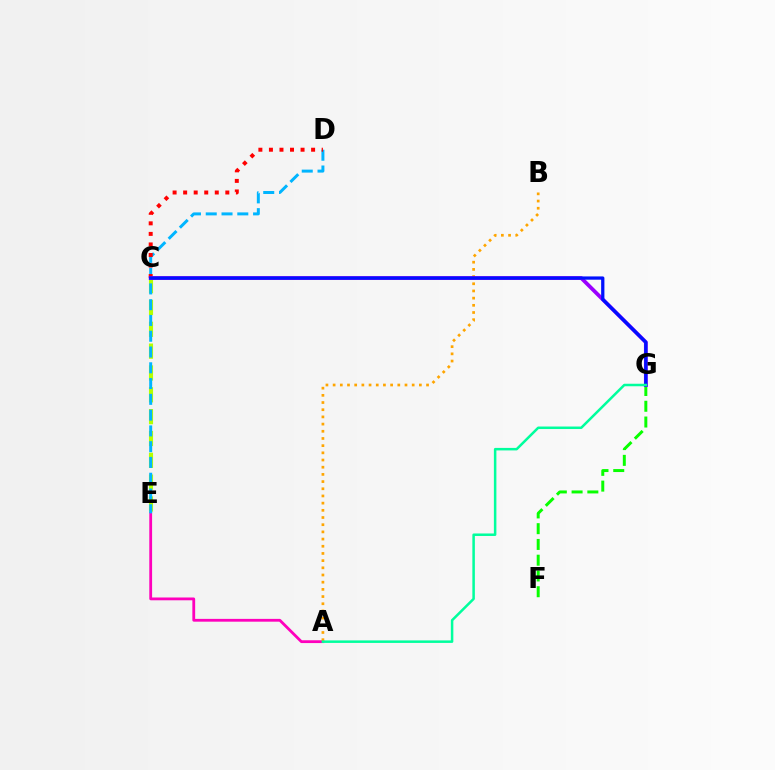{('A', 'E'): [{'color': '#ff00bd', 'line_style': 'solid', 'thickness': 2.02}], ('F', 'G'): [{'color': '#08ff00', 'line_style': 'dashed', 'thickness': 2.14}], ('C', 'E'): [{'color': '#b3ff00', 'line_style': 'dashed', 'thickness': 2.97}], ('D', 'E'): [{'color': '#00b5ff', 'line_style': 'dashed', 'thickness': 2.14}], ('C', 'D'): [{'color': '#ff0000', 'line_style': 'dotted', 'thickness': 2.86}], ('A', 'B'): [{'color': '#ffa500', 'line_style': 'dotted', 'thickness': 1.95}], ('C', 'G'): [{'color': '#9b00ff', 'line_style': 'solid', 'thickness': 2.72}, {'color': '#0010ff', 'line_style': 'solid', 'thickness': 2.35}], ('A', 'G'): [{'color': '#00ff9d', 'line_style': 'solid', 'thickness': 1.81}]}